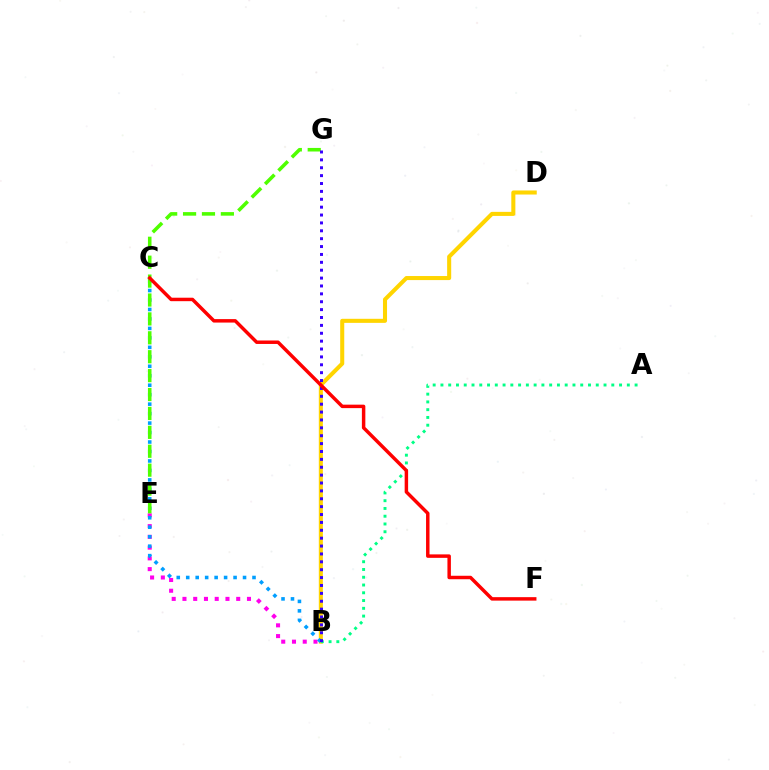{('B', 'D'): [{'color': '#ffd500', 'line_style': 'solid', 'thickness': 2.92}], ('A', 'B'): [{'color': '#00ff86', 'line_style': 'dotted', 'thickness': 2.11}], ('B', 'E'): [{'color': '#ff00ed', 'line_style': 'dotted', 'thickness': 2.92}], ('B', 'C'): [{'color': '#009eff', 'line_style': 'dotted', 'thickness': 2.57}], ('E', 'G'): [{'color': '#4fff00', 'line_style': 'dashed', 'thickness': 2.57}], ('B', 'G'): [{'color': '#3700ff', 'line_style': 'dotted', 'thickness': 2.14}], ('C', 'F'): [{'color': '#ff0000', 'line_style': 'solid', 'thickness': 2.49}]}